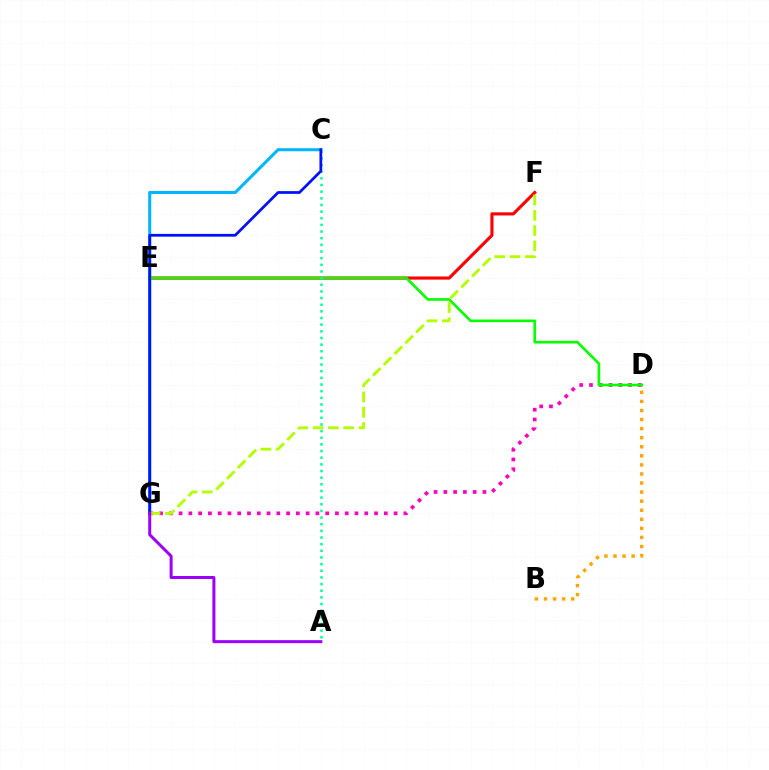{('C', 'G'): [{'color': '#00b5ff', 'line_style': 'solid', 'thickness': 2.2}, {'color': '#0010ff', 'line_style': 'solid', 'thickness': 1.98}], ('D', 'G'): [{'color': '#ff00bd', 'line_style': 'dotted', 'thickness': 2.65}], ('B', 'D'): [{'color': '#ffa500', 'line_style': 'dotted', 'thickness': 2.46}], ('E', 'F'): [{'color': '#ff0000', 'line_style': 'solid', 'thickness': 2.25}], ('D', 'E'): [{'color': '#08ff00', 'line_style': 'solid', 'thickness': 1.91}], ('A', 'C'): [{'color': '#00ff9d', 'line_style': 'dotted', 'thickness': 1.81}], ('F', 'G'): [{'color': '#b3ff00', 'line_style': 'dashed', 'thickness': 2.07}], ('A', 'G'): [{'color': '#9b00ff', 'line_style': 'solid', 'thickness': 2.16}]}